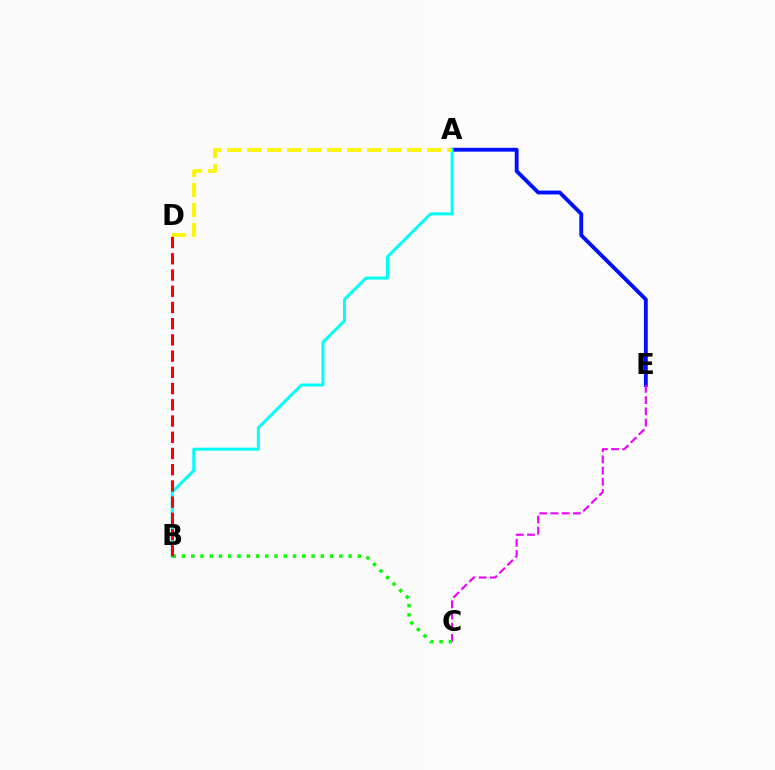{('A', 'E'): [{'color': '#0010ff', 'line_style': 'solid', 'thickness': 2.78}], ('C', 'E'): [{'color': '#ee00ff', 'line_style': 'dashed', 'thickness': 1.52}], ('A', 'B'): [{'color': '#00fff6', 'line_style': 'solid', 'thickness': 2.15}], ('B', 'C'): [{'color': '#08ff00', 'line_style': 'dotted', 'thickness': 2.51}], ('B', 'D'): [{'color': '#ff0000', 'line_style': 'dashed', 'thickness': 2.2}], ('A', 'D'): [{'color': '#fcf500', 'line_style': 'dashed', 'thickness': 2.72}]}